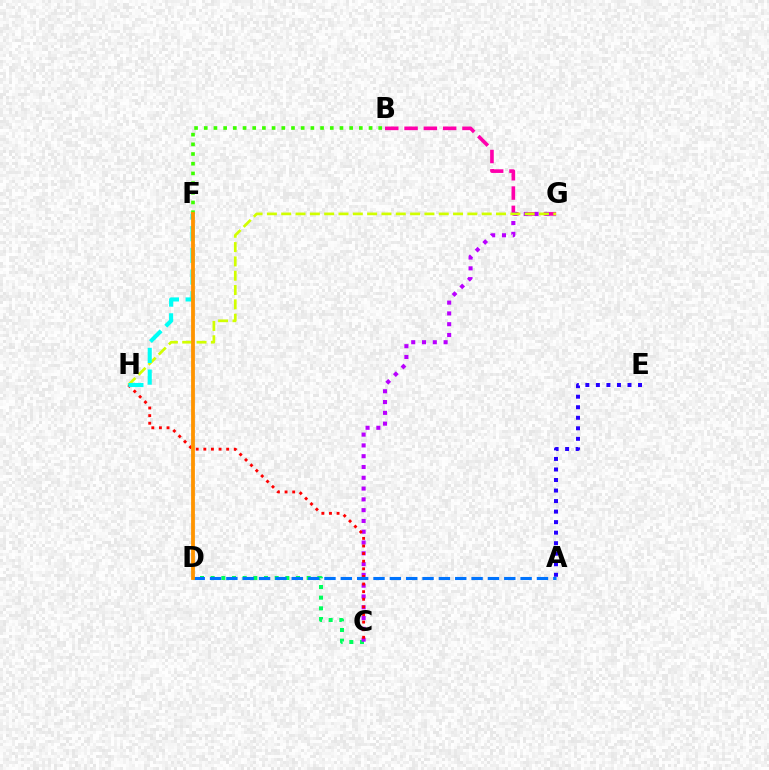{('C', 'D'): [{'color': '#00ff5c', 'line_style': 'dotted', 'thickness': 2.9}], ('B', 'G'): [{'color': '#ff00ac', 'line_style': 'dashed', 'thickness': 2.62}], ('C', 'G'): [{'color': '#b900ff', 'line_style': 'dotted', 'thickness': 2.93}], ('G', 'H'): [{'color': '#d1ff00', 'line_style': 'dashed', 'thickness': 1.95}], ('A', 'E'): [{'color': '#2500ff', 'line_style': 'dotted', 'thickness': 2.86}], ('C', 'H'): [{'color': '#ff0000', 'line_style': 'dotted', 'thickness': 2.07}], ('A', 'D'): [{'color': '#0074ff', 'line_style': 'dashed', 'thickness': 2.22}], ('F', 'H'): [{'color': '#00fff6', 'line_style': 'dashed', 'thickness': 2.95}], ('B', 'F'): [{'color': '#3dff00', 'line_style': 'dotted', 'thickness': 2.63}], ('D', 'F'): [{'color': '#ff9400', 'line_style': 'solid', 'thickness': 2.74}]}